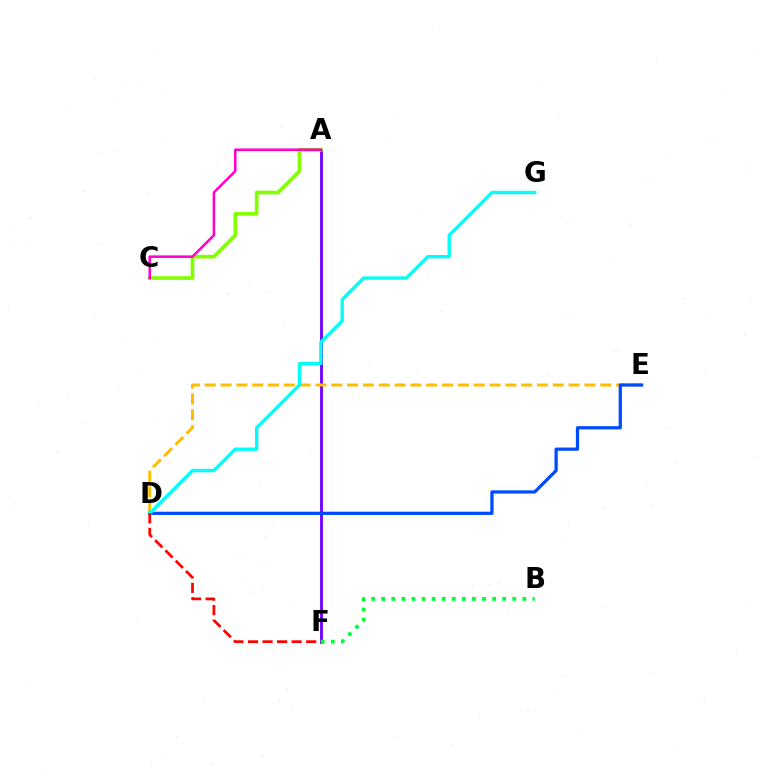{('A', 'F'): [{'color': '#7200ff', 'line_style': 'solid', 'thickness': 2.05}], ('D', 'E'): [{'color': '#ffbd00', 'line_style': 'dashed', 'thickness': 2.15}, {'color': '#004bff', 'line_style': 'solid', 'thickness': 2.33}], ('A', 'C'): [{'color': '#84ff00', 'line_style': 'solid', 'thickness': 2.64}, {'color': '#ff00cf', 'line_style': 'solid', 'thickness': 1.84}], ('D', 'G'): [{'color': '#00fff6', 'line_style': 'solid', 'thickness': 2.43}], ('D', 'F'): [{'color': '#ff0000', 'line_style': 'dashed', 'thickness': 1.97}], ('B', 'F'): [{'color': '#00ff39', 'line_style': 'dotted', 'thickness': 2.74}]}